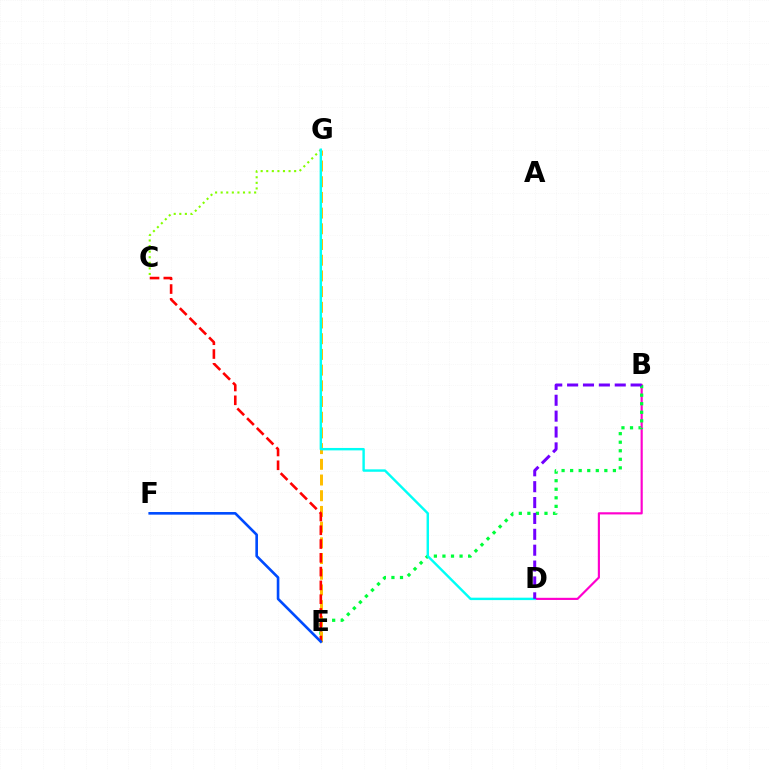{('B', 'D'): [{'color': '#ff00cf', 'line_style': 'solid', 'thickness': 1.56}, {'color': '#7200ff', 'line_style': 'dashed', 'thickness': 2.16}], ('C', 'G'): [{'color': '#84ff00', 'line_style': 'dotted', 'thickness': 1.52}], ('B', 'E'): [{'color': '#00ff39', 'line_style': 'dotted', 'thickness': 2.32}], ('E', 'G'): [{'color': '#ffbd00', 'line_style': 'dashed', 'thickness': 2.13}], ('C', 'E'): [{'color': '#ff0000', 'line_style': 'dashed', 'thickness': 1.87}], ('E', 'F'): [{'color': '#004bff', 'line_style': 'solid', 'thickness': 1.89}], ('D', 'G'): [{'color': '#00fff6', 'line_style': 'solid', 'thickness': 1.74}]}